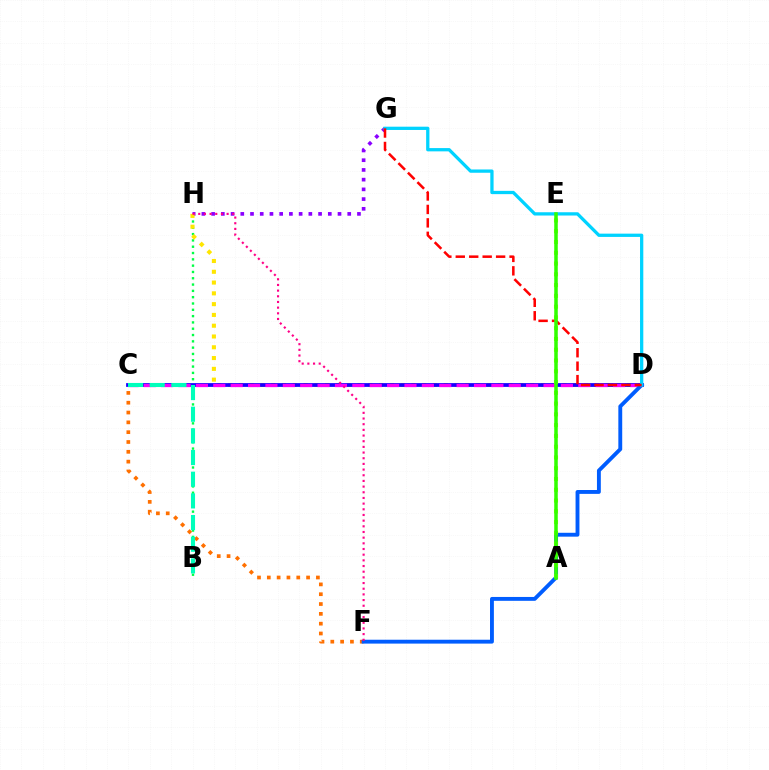{('B', 'H'): [{'color': '#00ff45', 'line_style': 'dotted', 'thickness': 1.71}], ('G', 'H'): [{'color': '#8a00ff', 'line_style': 'dotted', 'thickness': 2.64}], ('D', 'H'): [{'color': '#ffe600', 'line_style': 'dotted', 'thickness': 2.93}], ('C', 'D'): [{'color': '#1900ff', 'line_style': 'solid', 'thickness': 2.72}, {'color': '#fa00f9', 'line_style': 'dashed', 'thickness': 2.36}], ('C', 'F'): [{'color': '#ff7000', 'line_style': 'dotted', 'thickness': 2.67}], ('B', 'C'): [{'color': '#00ffbb', 'line_style': 'dashed', 'thickness': 2.94}], ('D', 'F'): [{'color': '#005dff', 'line_style': 'solid', 'thickness': 2.79}], ('D', 'G'): [{'color': '#00d3ff', 'line_style': 'solid', 'thickness': 2.36}, {'color': '#ff0000', 'line_style': 'dashed', 'thickness': 1.83}], ('A', 'E'): [{'color': '#a2ff00', 'line_style': 'dotted', 'thickness': 2.93}, {'color': '#31ff00', 'line_style': 'solid', 'thickness': 2.54}], ('F', 'H'): [{'color': '#ff0088', 'line_style': 'dotted', 'thickness': 1.54}]}